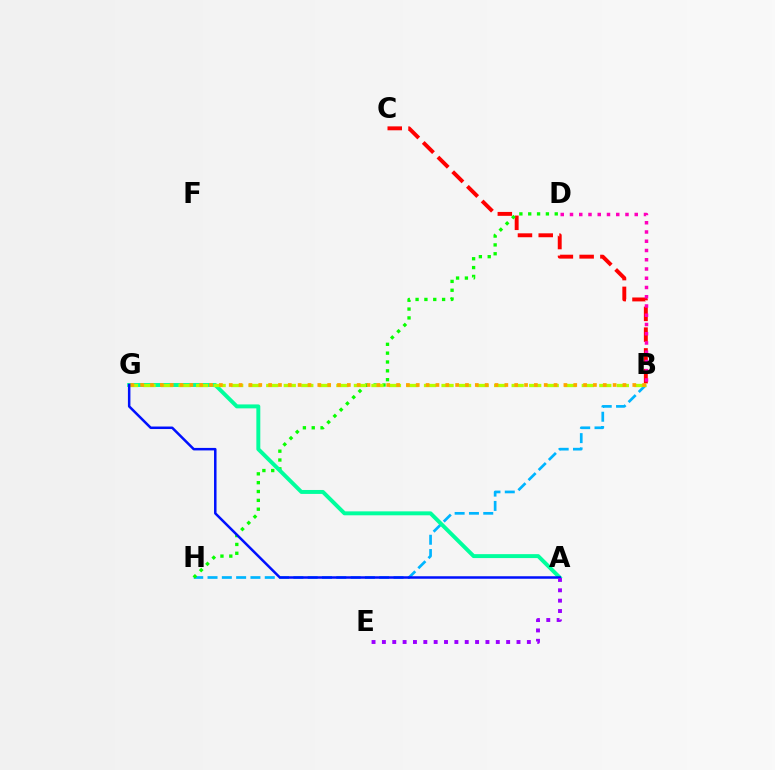{('B', 'C'): [{'color': '#ff0000', 'line_style': 'dashed', 'thickness': 2.82}], ('B', 'D'): [{'color': '#ff00bd', 'line_style': 'dotted', 'thickness': 2.51}], ('B', 'H'): [{'color': '#00b5ff', 'line_style': 'dashed', 'thickness': 1.94}], ('D', 'H'): [{'color': '#08ff00', 'line_style': 'dotted', 'thickness': 2.4}], ('A', 'G'): [{'color': '#00ff9d', 'line_style': 'solid', 'thickness': 2.83}, {'color': '#0010ff', 'line_style': 'solid', 'thickness': 1.8}], ('B', 'G'): [{'color': '#b3ff00', 'line_style': 'dashed', 'thickness': 2.38}, {'color': '#ffa500', 'line_style': 'dotted', 'thickness': 2.67}], ('A', 'E'): [{'color': '#9b00ff', 'line_style': 'dotted', 'thickness': 2.81}]}